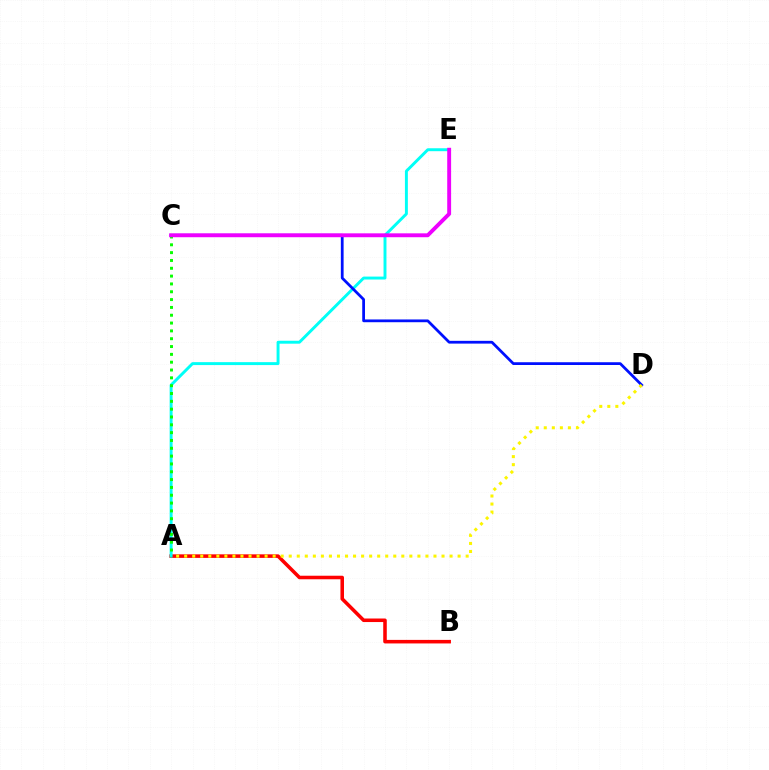{('A', 'B'): [{'color': '#ff0000', 'line_style': 'solid', 'thickness': 2.55}], ('A', 'E'): [{'color': '#00fff6', 'line_style': 'solid', 'thickness': 2.11}], ('C', 'D'): [{'color': '#0010ff', 'line_style': 'solid', 'thickness': 1.99}], ('A', 'C'): [{'color': '#08ff00', 'line_style': 'dotted', 'thickness': 2.13}], ('C', 'E'): [{'color': '#ee00ff', 'line_style': 'solid', 'thickness': 2.8}], ('A', 'D'): [{'color': '#fcf500', 'line_style': 'dotted', 'thickness': 2.18}]}